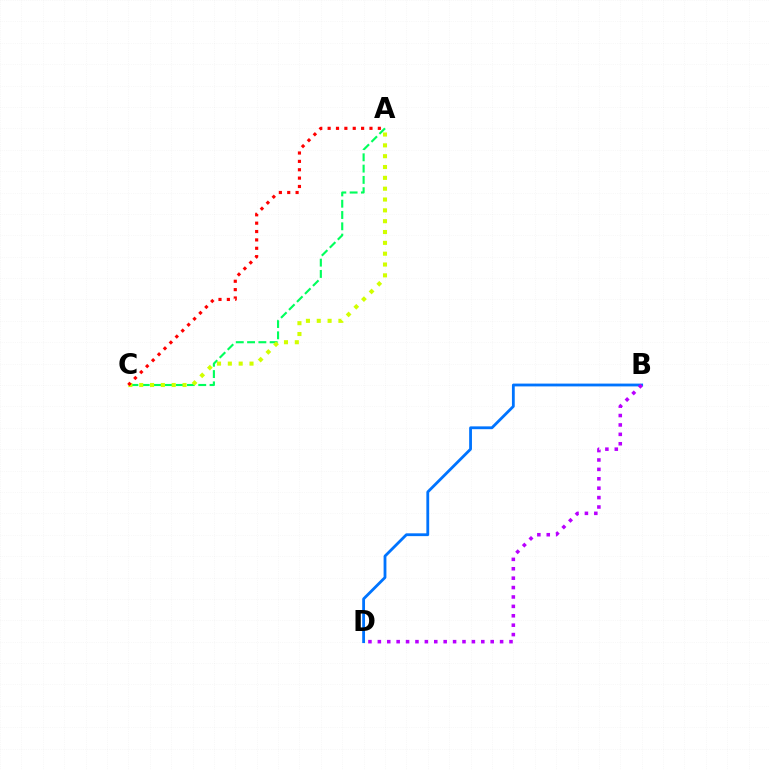{('A', 'C'): [{'color': '#00ff5c', 'line_style': 'dashed', 'thickness': 1.53}, {'color': '#d1ff00', 'line_style': 'dotted', 'thickness': 2.94}, {'color': '#ff0000', 'line_style': 'dotted', 'thickness': 2.27}], ('B', 'D'): [{'color': '#0074ff', 'line_style': 'solid', 'thickness': 2.02}, {'color': '#b900ff', 'line_style': 'dotted', 'thickness': 2.56}]}